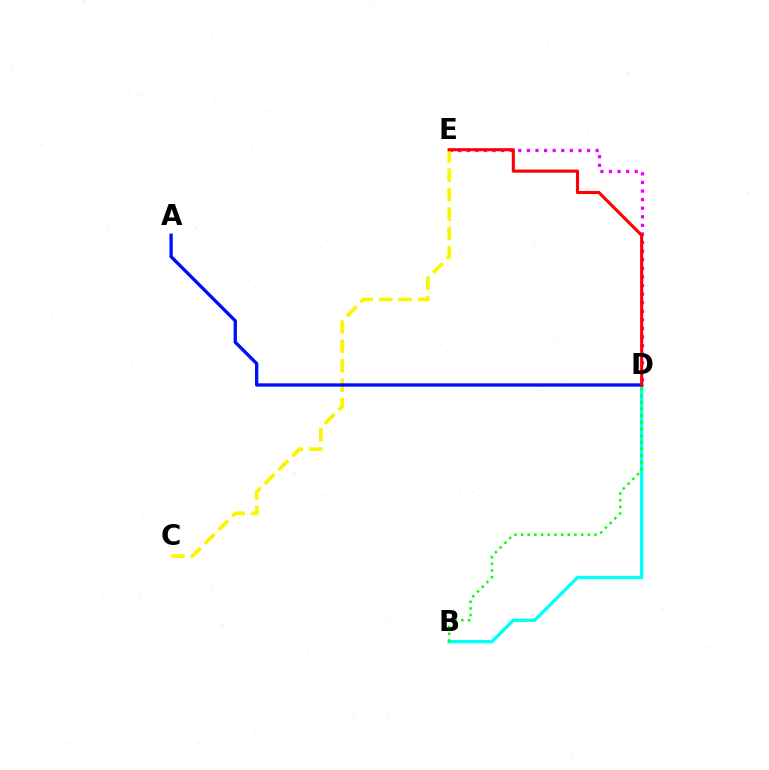{('D', 'E'): [{'color': '#ee00ff', 'line_style': 'dotted', 'thickness': 2.33}, {'color': '#ff0000', 'line_style': 'solid', 'thickness': 2.24}], ('B', 'D'): [{'color': '#00fff6', 'line_style': 'solid', 'thickness': 2.36}, {'color': '#08ff00', 'line_style': 'dotted', 'thickness': 1.81}], ('C', 'E'): [{'color': '#fcf500', 'line_style': 'dashed', 'thickness': 2.64}], ('A', 'D'): [{'color': '#0010ff', 'line_style': 'solid', 'thickness': 2.41}]}